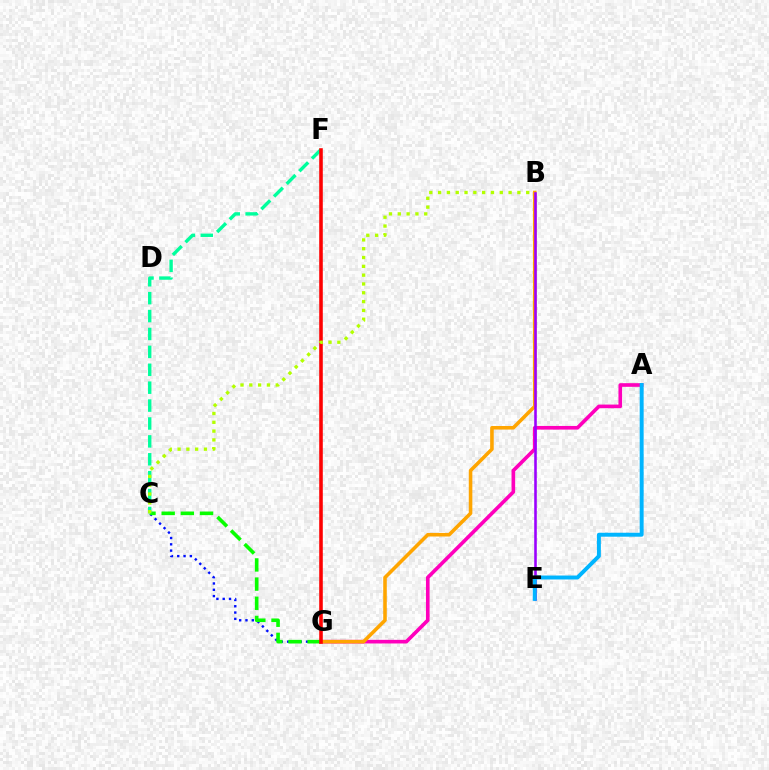{('A', 'G'): [{'color': '#ff00bd', 'line_style': 'solid', 'thickness': 2.62}], ('B', 'G'): [{'color': '#ffa500', 'line_style': 'solid', 'thickness': 2.57}], ('B', 'E'): [{'color': '#9b00ff', 'line_style': 'solid', 'thickness': 1.86}], ('C', 'G'): [{'color': '#0010ff', 'line_style': 'dotted', 'thickness': 1.71}, {'color': '#08ff00', 'line_style': 'dashed', 'thickness': 2.6}], ('A', 'E'): [{'color': '#00b5ff', 'line_style': 'solid', 'thickness': 2.84}], ('C', 'F'): [{'color': '#00ff9d', 'line_style': 'dashed', 'thickness': 2.43}], ('F', 'G'): [{'color': '#ff0000', 'line_style': 'solid', 'thickness': 2.58}], ('B', 'C'): [{'color': '#b3ff00', 'line_style': 'dotted', 'thickness': 2.39}]}